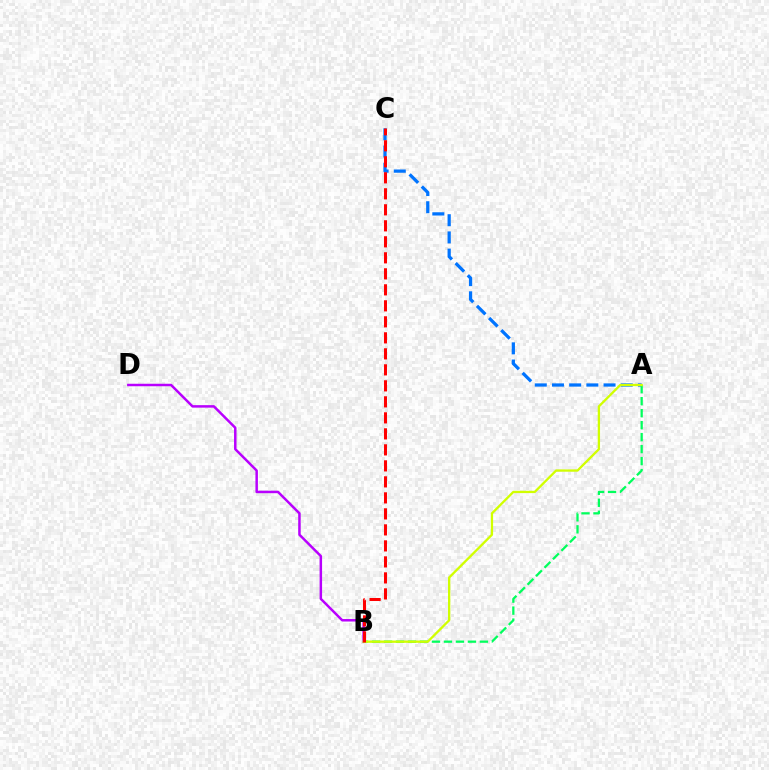{('B', 'D'): [{'color': '#b900ff', 'line_style': 'solid', 'thickness': 1.79}], ('A', 'C'): [{'color': '#0074ff', 'line_style': 'dashed', 'thickness': 2.34}], ('A', 'B'): [{'color': '#00ff5c', 'line_style': 'dashed', 'thickness': 1.63}, {'color': '#d1ff00', 'line_style': 'solid', 'thickness': 1.66}], ('B', 'C'): [{'color': '#ff0000', 'line_style': 'dashed', 'thickness': 2.17}]}